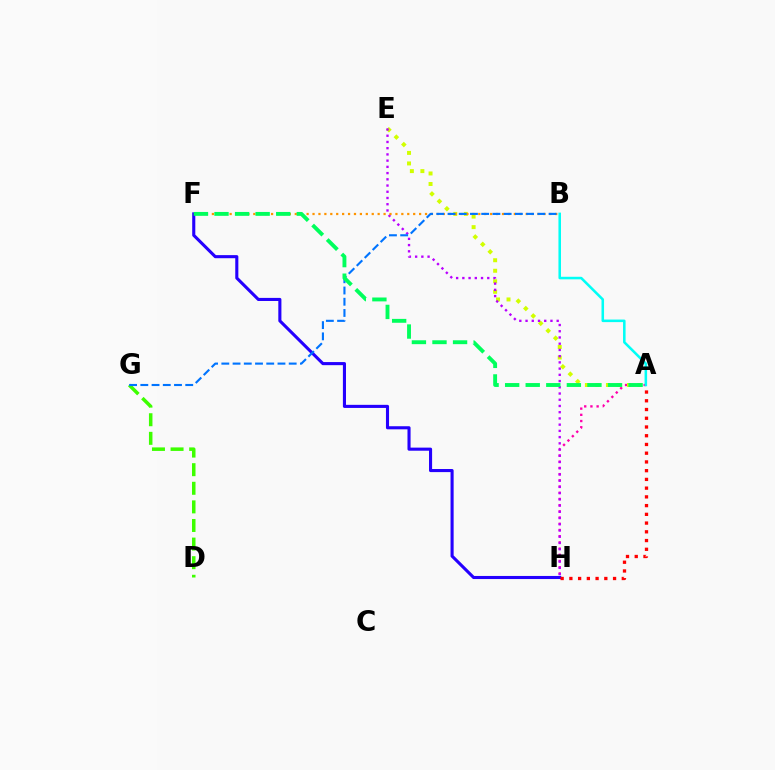{('A', 'H'): [{'color': '#ff00ac', 'line_style': 'dotted', 'thickness': 1.69}, {'color': '#ff0000', 'line_style': 'dotted', 'thickness': 2.37}], ('D', 'G'): [{'color': '#3dff00', 'line_style': 'dashed', 'thickness': 2.53}], ('A', 'E'): [{'color': '#d1ff00', 'line_style': 'dotted', 'thickness': 2.86}], ('E', 'H'): [{'color': '#b900ff', 'line_style': 'dotted', 'thickness': 1.69}], ('B', 'F'): [{'color': '#ff9400', 'line_style': 'dotted', 'thickness': 1.61}], ('F', 'H'): [{'color': '#2500ff', 'line_style': 'solid', 'thickness': 2.23}], ('B', 'G'): [{'color': '#0074ff', 'line_style': 'dashed', 'thickness': 1.53}], ('A', 'B'): [{'color': '#00fff6', 'line_style': 'solid', 'thickness': 1.83}], ('A', 'F'): [{'color': '#00ff5c', 'line_style': 'dashed', 'thickness': 2.79}]}